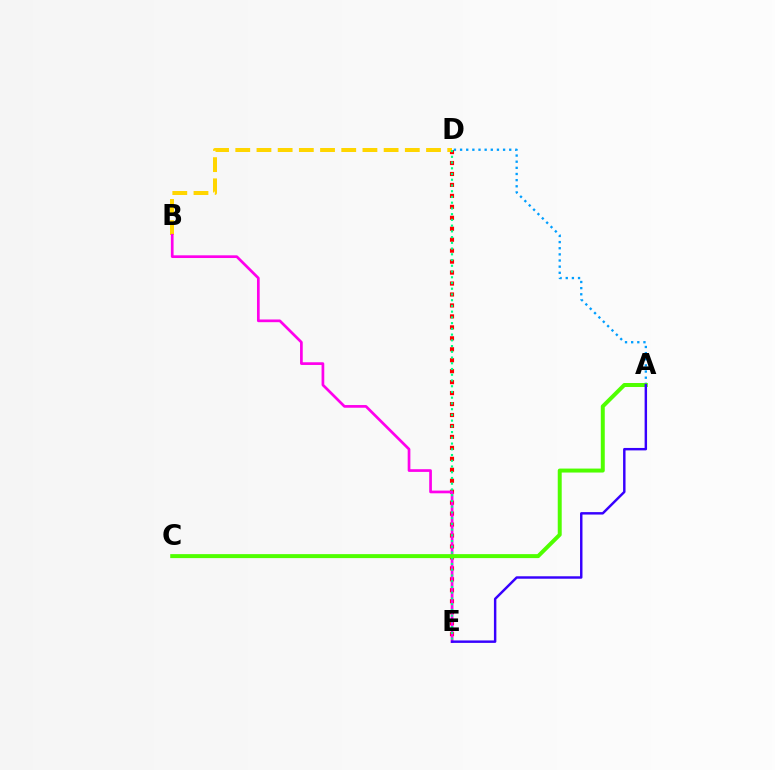{('D', 'E'): [{'color': '#ff0000', 'line_style': 'dotted', 'thickness': 2.98}, {'color': '#00ff86', 'line_style': 'dotted', 'thickness': 1.56}], ('B', 'D'): [{'color': '#ffd500', 'line_style': 'dashed', 'thickness': 2.88}], ('B', 'E'): [{'color': '#ff00ed', 'line_style': 'solid', 'thickness': 1.95}], ('A', 'D'): [{'color': '#009eff', 'line_style': 'dotted', 'thickness': 1.67}], ('A', 'C'): [{'color': '#4fff00', 'line_style': 'solid', 'thickness': 2.86}], ('A', 'E'): [{'color': '#3700ff', 'line_style': 'solid', 'thickness': 1.76}]}